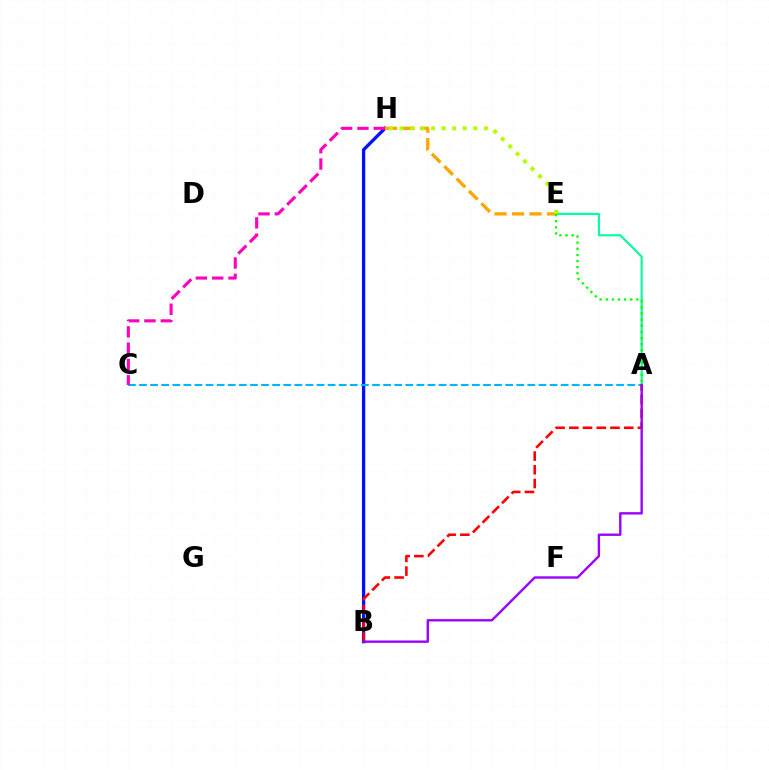{('B', 'H'): [{'color': '#0010ff', 'line_style': 'solid', 'thickness': 2.37}], ('A', 'E'): [{'color': '#00ff9d', 'line_style': 'solid', 'thickness': 1.53}, {'color': '#08ff00', 'line_style': 'dotted', 'thickness': 1.66}], ('E', 'H'): [{'color': '#ffa500', 'line_style': 'dashed', 'thickness': 2.38}, {'color': '#b3ff00', 'line_style': 'dotted', 'thickness': 2.87}], ('A', 'C'): [{'color': '#00b5ff', 'line_style': 'dashed', 'thickness': 1.51}], ('A', 'B'): [{'color': '#ff0000', 'line_style': 'dashed', 'thickness': 1.86}, {'color': '#9b00ff', 'line_style': 'solid', 'thickness': 1.71}], ('C', 'H'): [{'color': '#ff00bd', 'line_style': 'dashed', 'thickness': 2.22}]}